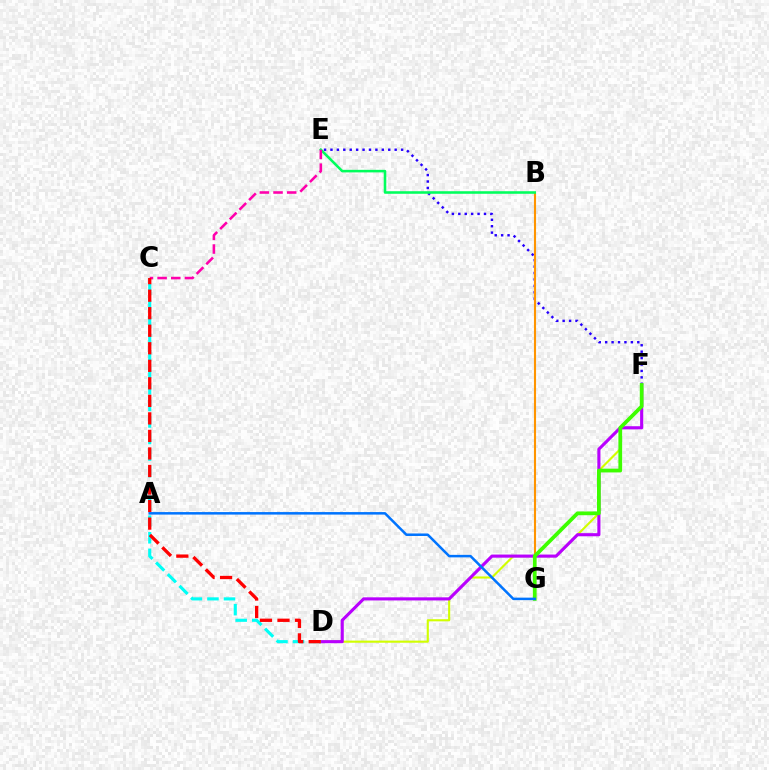{('D', 'F'): [{'color': '#d1ff00', 'line_style': 'solid', 'thickness': 1.53}, {'color': '#b900ff', 'line_style': 'solid', 'thickness': 2.24}], ('E', 'F'): [{'color': '#2500ff', 'line_style': 'dotted', 'thickness': 1.74}], ('B', 'G'): [{'color': '#ff9400', 'line_style': 'solid', 'thickness': 1.52}], ('B', 'E'): [{'color': '#00ff5c', 'line_style': 'solid', 'thickness': 1.85}], ('F', 'G'): [{'color': '#3dff00', 'line_style': 'solid', 'thickness': 2.71}], ('C', 'D'): [{'color': '#00fff6', 'line_style': 'dashed', 'thickness': 2.25}, {'color': '#ff0000', 'line_style': 'dashed', 'thickness': 2.38}], ('C', 'E'): [{'color': '#ff00ac', 'line_style': 'dashed', 'thickness': 1.86}], ('A', 'G'): [{'color': '#0074ff', 'line_style': 'solid', 'thickness': 1.81}]}